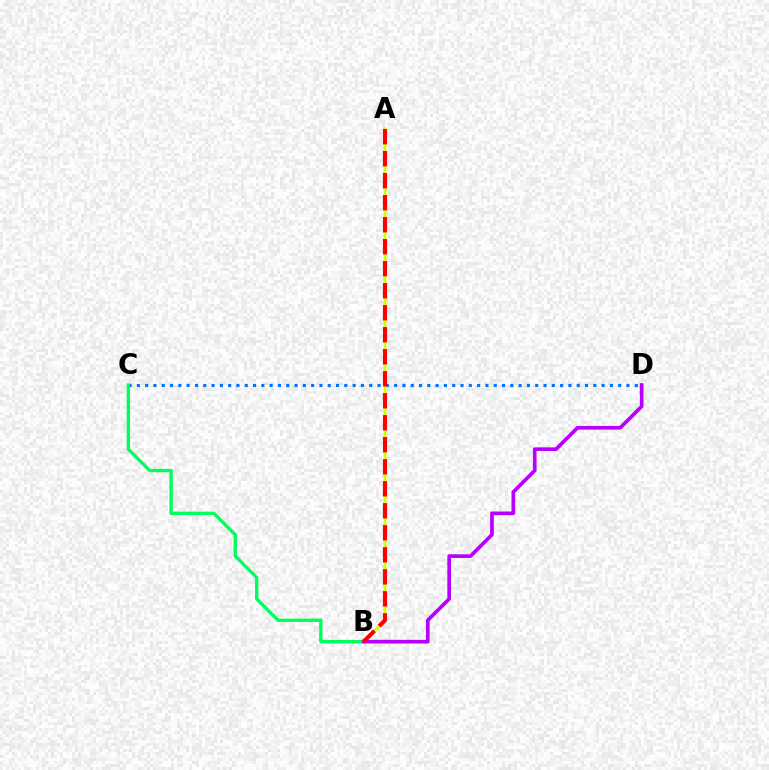{('C', 'D'): [{'color': '#0074ff', 'line_style': 'dotted', 'thickness': 2.25}], ('B', 'C'): [{'color': '#00ff5c', 'line_style': 'solid', 'thickness': 2.42}], ('A', 'B'): [{'color': '#d1ff00', 'line_style': 'solid', 'thickness': 1.99}, {'color': '#ff0000', 'line_style': 'dashed', 'thickness': 2.99}], ('B', 'D'): [{'color': '#b900ff', 'line_style': 'solid', 'thickness': 2.64}]}